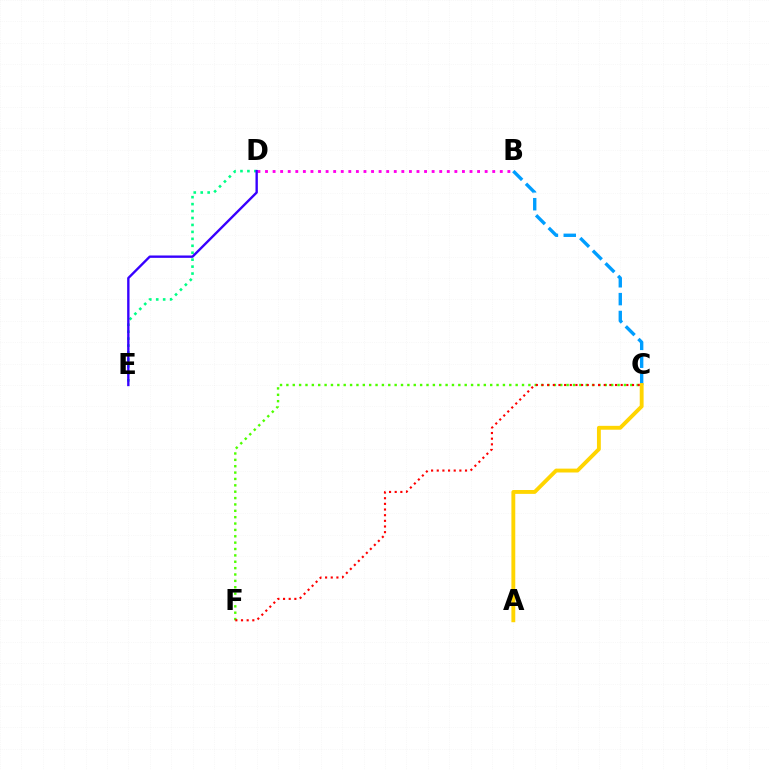{('B', 'C'): [{'color': '#009eff', 'line_style': 'dashed', 'thickness': 2.43}], ('B', 'D'): [{'color': '#ff00ed', 'line_style': 'dotted', 'thickness': 2.06}], ('A', 'C'): [{'color': '#ffd500', 'line_style': 'solid', 'thickness': 2.79}], ('D', 'E'): [{'color': '#00ff86', 'line_style': 'dotted', 'thickness': 1.89}, {'color': '#3700ff', 'line_style': 'solid', 'thickness': 1.71}], ('C', 'F'): [{'color': '#4fff00', 'line_style': 'dotted', 'thickness': 1.73}, {'color': '#ff0000', 'line_style': 'dotted', 'thickness': 1.54}]}